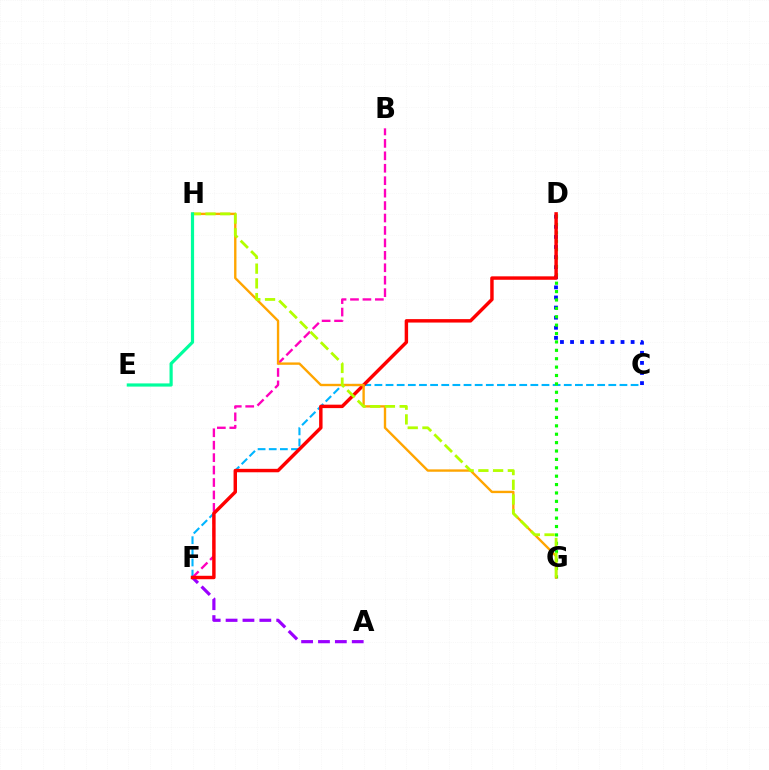{('C', 'F'): [{'color': '#00b5ff', 'line_style': 'dashed', 'thickness': 1.51}], ('B', 'F'): [{'color': '#ff00bd', 'line_style': 'dashed', 'thickness': 1.69}], ('C', 'D'): [{'color': '#0010ff', 'line_style': 'dotted', 'thickness': 2.74}], ('A', 'F'): [{'color': '#9b00ff', 'line_style': 'dashed', 'thickness': 2.29}], ('D', 'G'): [{'color': '#08ff00', 'line_style': 'dotted', 'thickness': 2.28}], ('D', 'F'): [{'color': '#ff0000', 'line_style': 'solid', 'thickness': 2.48}], ('G', 'H'): [{'color': '#ffa500', 'line_style': 'solid', 'thickness': 1.71}, {'color': '#b3ff00', 'line_style': 'dashed', 'thickness': 2.0}], ('E', 'H'): [{'color': '#00ff9d', 'line_style': 'solid', 'thickness': 2.29}]}